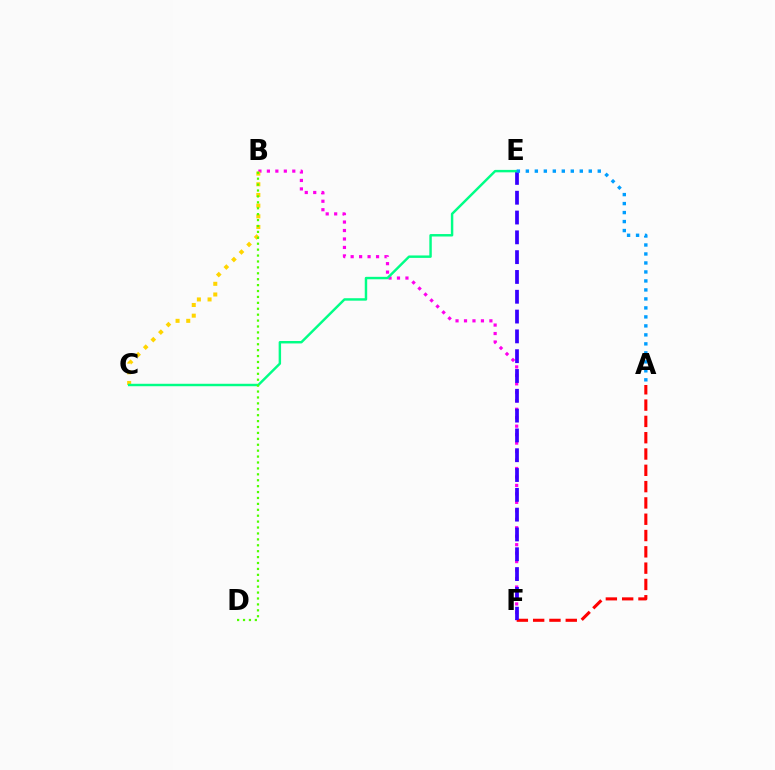{('B', 'F'): [{'color': '#ff00ed', 'line_style': 'dotted', 'thickness': 2.3}], ('A', 'F'): [{'color': '#ff0000', 'line_style': 'dashed', 'thickness': 2.21}], ('B', 'C'): [{'color': '#ffd500', 'line_style': 'dotted', 'thickness': 2.9}], ('E', 'F'): [{'color': '#3700ff', 'line_style': 'dashed', 'thickness': 2.69}], ('C', 'E'): [{'color': '#00ff86', 'line_style': 'solid', 'thickness': 1.76}], ('A', 'E'): [{'color': '#009eff', 'line_style': 'dotted', 'thickness': 2.44}], ('B', 'D'): [{'color': '#4fff00', 'line_style': 'dotted', 'thickness': 1.61}]}